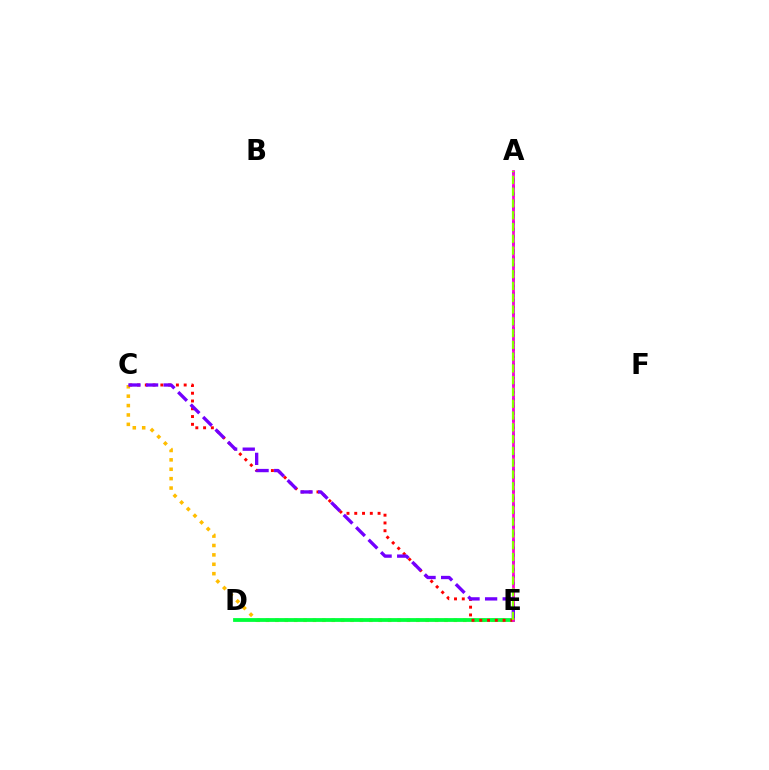{('A', 'E'): [{'color': '#00fff6', 'line_style': 'dotted', 'thickness': 1.95}, {'color': '#004bff', 'line_style': 'dotted', 'thickness': 1.93}, {'color': '#ff00cf', 'line_style': 'solid', 'thickness': 1.95}, {'color': '#84ff00', 'line_style': 'dashed', 'thickness': 1.6}], ('C', 'E'): [{'color': '#ffbd00', 'line_style': 'dotted', 'thickness': 2.55}, {'color': '#ff0000', 'line_style': 'dotted', 'thickness': 2.11}, {'color': '#7200ff', 'line_style': 'dashed', 'thickness': 2.39}], ('D', 'E'): [{'color': '#00ff39', 'line_style': 'solid', 'thickness': 2.73}]}